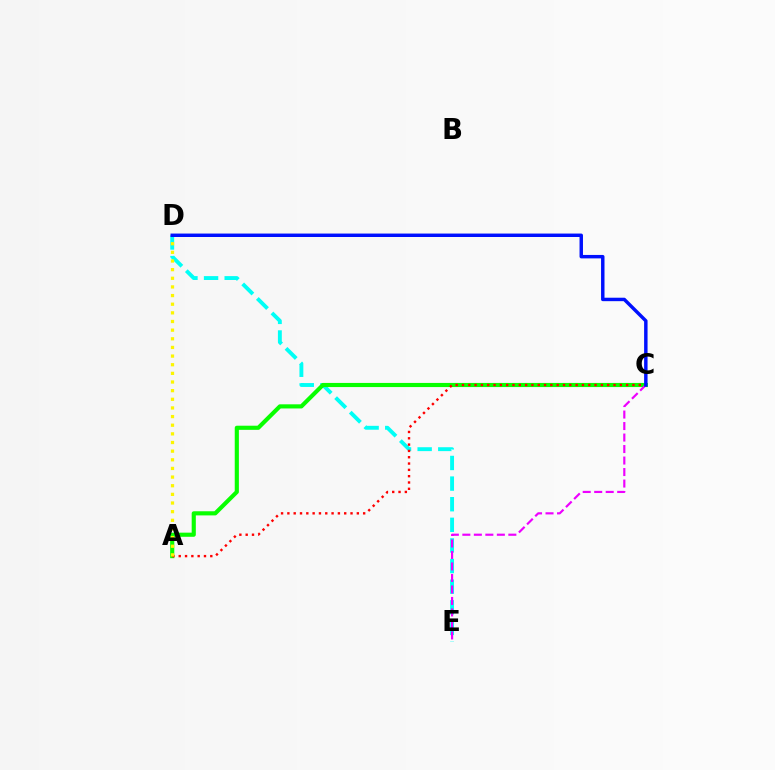{('D', 'E'): [{'color': '#00fff6', 'line_style': 'dashed', 'thickness': 2.8}], ('A', 'C'): [{'color': '#08ff00', 'line_style': 'solid', 'thickness': 2.98}, {'color': '#ff0000', 'line_style': 'dotted', 'thickness': 1.72}], ('C', 'E'): [{'color': '#ee00ff', 'line_style': 'dashed', 'thickness': 1.56}], ('A', 'D'): [{'color': '#fcf500', 'line_style': 'dotted', 'thickness': 2.35}], ('C', 'D'): [{'color': '#0010ff', 'line_style': 'solid', 'thickness': 2.48}]}